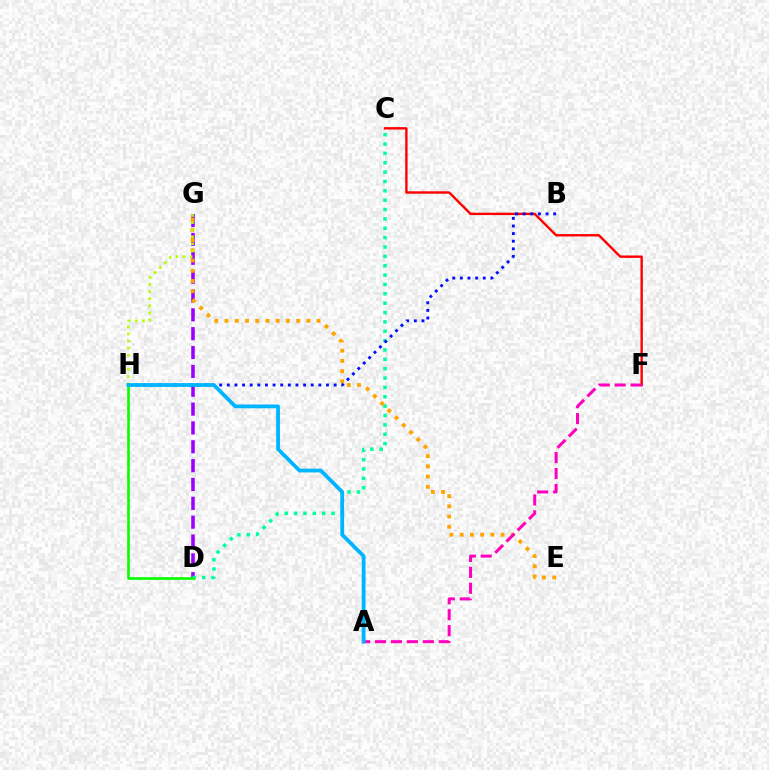{('D', 'G'): [{'color': '#9b00ff', 'line_style': 'dashed', 'thickness': 2.56}], ('C', 'D'): [{'color': '#00ff9d', 'line_style': 'dotted', 'thickness': 2.54}], ('C', 'F'): [{'color': '#ff0000', 'line_style': 'solid', 'thickness': 1.72}], ('B', 'H'): [{'color': '#0010ff', 'line_style': 'dotted', 'thickness': 2.07}], ('D', 'H'): [{'color': '#08ff00', 'line_style': 'solid', 'thickness': 1.91}], ('E', 'G'): [{'color': '#ffa500', 'line_style': 'dotted', 'thickness': 2.78}], ('A', 'F'): [{'color': '#ff00bd', 'line_style': 'dashed', 'thickness': 2.16}], ('G', 'H'): [{'color': '#b3ff00', 'line_style': 'dotted', 'thickness': 1.93}], ('A', 'H'): [{'color': '#00b5ff', 'line_style': 'solid', 'thickness': 2.72}]}